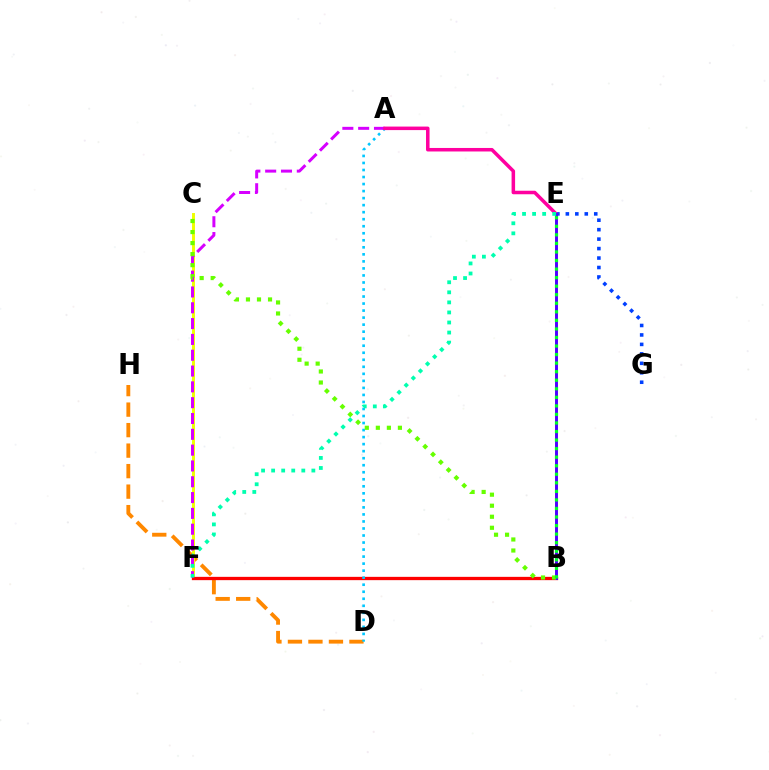{('D', 'H'): [{'color': '#ff8800', 'line_style': 'dashed', 'thickness': 2.79}], ('C', 'F'): [{'color': '#eeff00', 'line_style': 'solid', 'thickness': 2.12}], ('B', 'F'): [{'color': '#ff0000', 'line_style': 'solid', 'thickness': 2.37}], ('A', 'D'): [{'color': '#00c7ff', 'line_style': 'dotted', 'thickness': 1.91}], ('E', 'G'): [{'color': '#003fff', 'line_style': 'dotted', 'thickness': 2.57}], ('A', 'F'): [{'color': '#d600ff', 'line_style': 'dashed', 'thickness': 2.15}], ('A', 'E'): [{'color': '#ff00a0', 'line_style': 'solid', 'thickness': 2.53}], ('B', 'E'): [{'color': '#4f00ff', 'line_style': 'solid', 'thickness': 2.12}, {'color': '#00ff27', 'line_style': 'dotted', 'thickness': 2.32}], ('B', 'C'): [{'color': '#66ff00', 'line_style': 'dotted', 'thickness': 3.0}], ('E', 'F'): [{'color': '#00ffaf', 'line_style': 'dotted', 'thickness': 2.73}]}